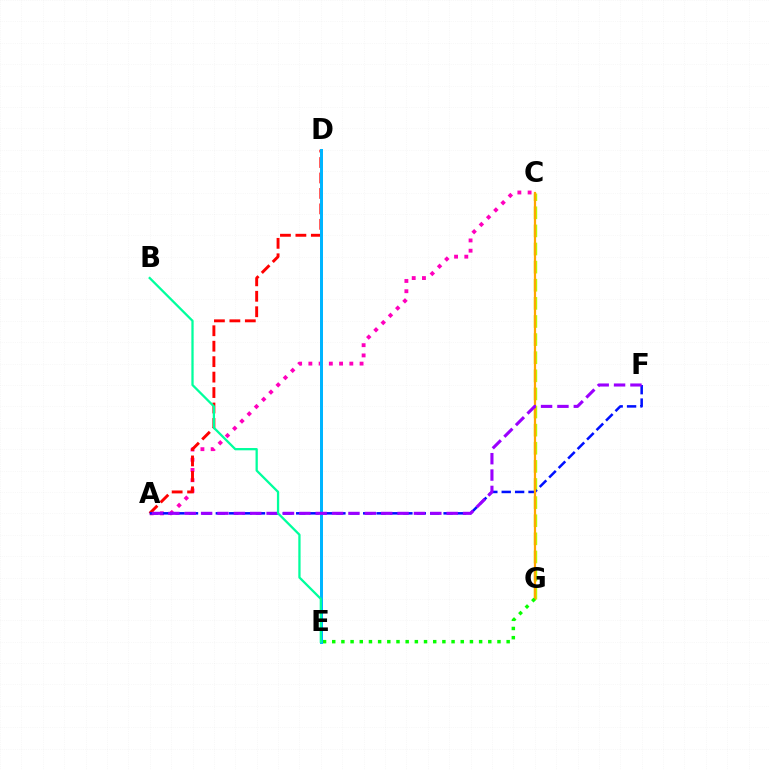{('A', 'C'): [{'color': '#ff00bd', 'line_style': 'dotted', 'thickness': 2.78}], ('C', 'G'): [{'color': '#b3ff00', 'line_style': 'dashed', 'thickness': 2.46}, {'color': '#ffa500', 'line_style': 'solid', 'thickness': 1.61}], ('A', 'D'): [{'color': '#ff0000', 'line_style': 'dashed', 'thickness': 2.1}], ('A', 'F'): [{'color': '#0010ff', 'line_style': 'dashed', 'thickness': 1.82}, {'color': '#9b00ff', 'line_style': 'dashed', 'thickness': 2.22}], ('E', 'G'): [{'color': '#08ff00', 'line_style': 'dotted', 'thickness': 2.49}], ('D', 'E'): [{'color': '#00b5ff', 'line_style': 'solid', 'thickness': 2.15}], ('B', 'E'): [{'color': '#00ff9d', 'line_style': 'solid', 'thickness': 1.64}]}